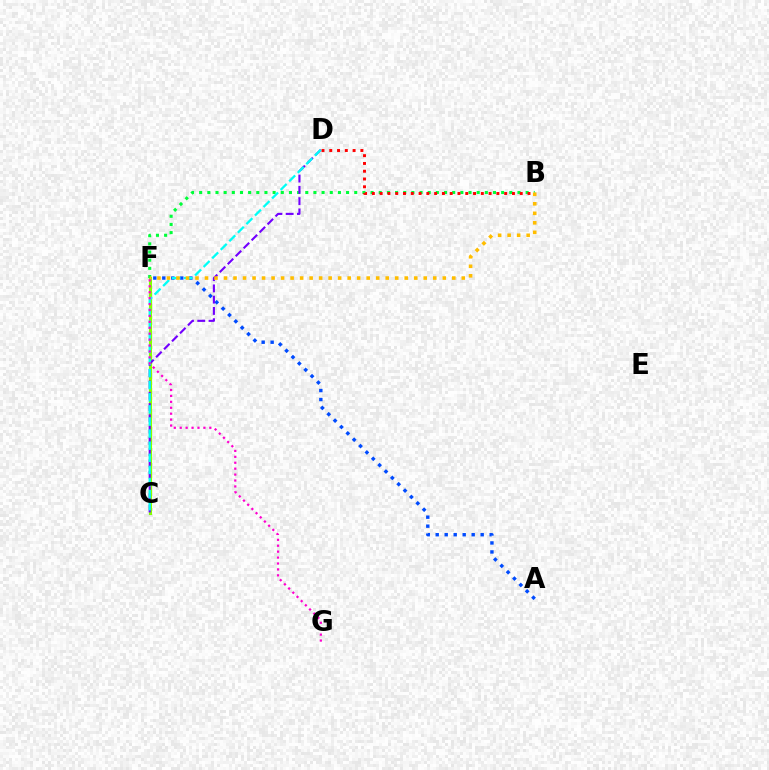{('C', 'F'): [{'color': '#84ff00', 'line_style': 'solid', 'thickness': 2.24}], ('B', 'F'): [{'color': '#00ff39', 'line_style': 'dotted', 'thickness': 2.22}, {'color': '#ffbd00', 'line_style': 'dotted', 'thickness': 2.58}], ('A', 'F'): [{'color': '#004bff', 'line_style': 'dotted', 'thickness': 2.44}], ('C', 'D'): [{'color': '#7200ff', 'line_style': 'dashed', 'thickness': 1.53}, {'color': '#00fff6', 'line_style': 'dashed', 'thickness': 1.64}], ('B', 'D'): [{'color': '#ff0000', 'line_style': 'dotted', 'thickness': 2.11}], ('F', 'G'): [{'color': '#ff00cf', 'line_style': 'dotted', 'thickness': 1.61}]}